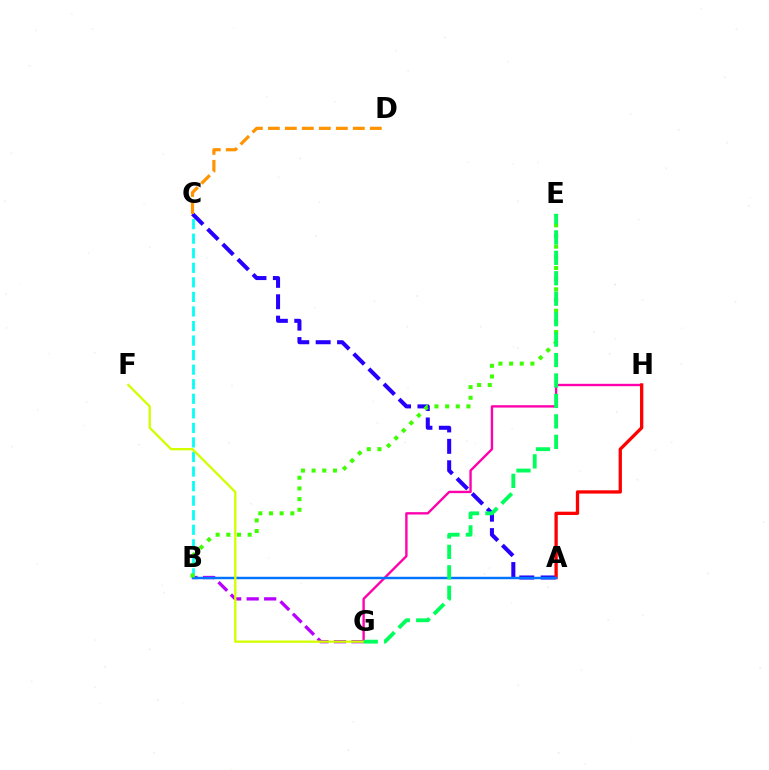{('B', 'G'): [{'color': '#b900ff', 'line_style': 'dashed', 'thickness': 2.38}], ('B', 'C'): [{'color': '#00fff6', 'line_style': 'dashed', 'thickness': 1.98}], ('G', 'H'): [{'color': '#ff00ac', 'line_style': 'solid', 'thickness': 1.71}], ('A', 'C'): [{'color': '#2500ff', 'line_style': 'dashed', 'thickness': 2.91}], ('A', 'H'): [{'color': '#ff0000', 'line_style': 'solid', 'thickness': 2.37}], ('C', 'D'): [{'color': '#ff9400', 'line_style': 'dashed', 'thickness': 2.31}], ('A', 'B'): [{'color': '#0074ff', 'line_style': 'solid', 'thickness': 1.76}], ('F', 'G'): [{'color': '#d1ff00', 'line_style': 'solid', 'thickness': 1.67}], ('B', 'E'): [{'color': '#3dff00', 'line_style': 'dotted', 'thickness': 2.9}], ('E', 'G'): [{'color': '#00ff5c', 'line_style': 'dashed', 'thickness': 2.78}]}